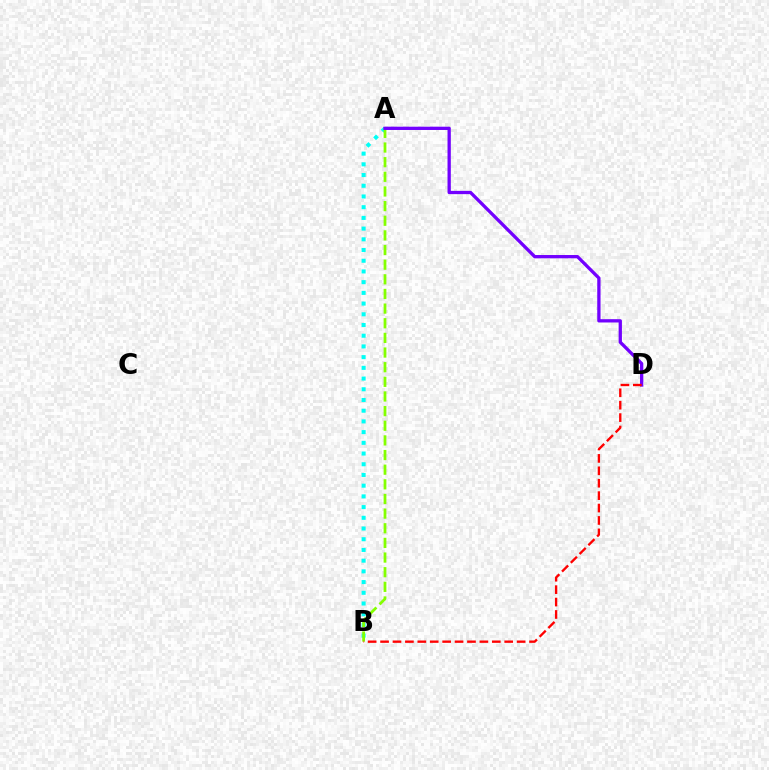{('A', 'B'): [{'color': '#00fff6', 'line_style': 'dotted', 'thickness': 2.91}, {'color': '#84ff00', 'line_style': 'dashed', 'thickness': 1.99}], ('A', 'D'): [{'color': '#7200ff', 'line_style': 'solid', 'thickness': 2.37}], ('B', 'D'): [{'color': '#ff0000', 'line_style': 'dashed', 'thickness': 1.69}]}